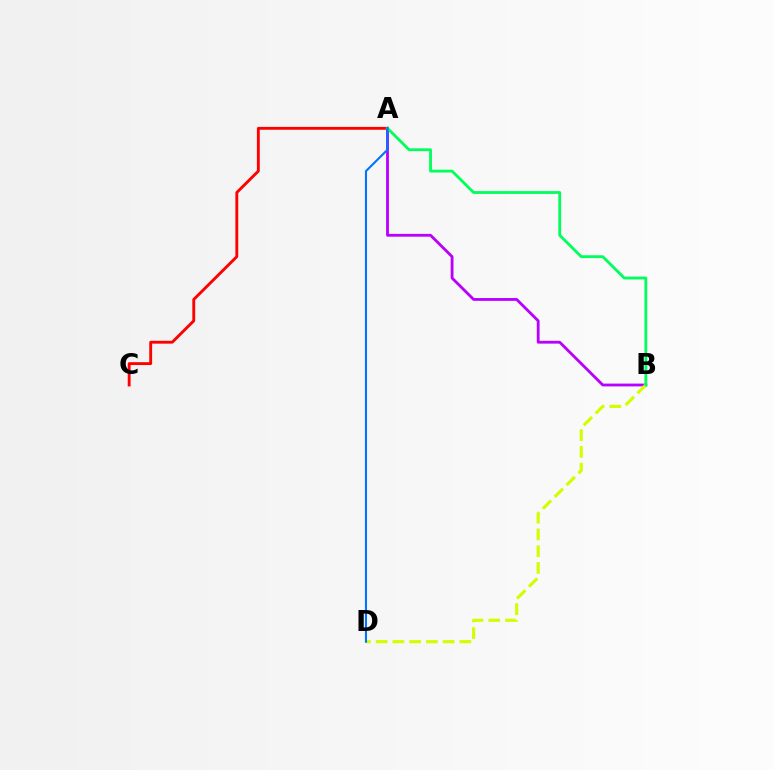{('A', 'C'): [{'color': '#ff0000', 'line_style': 'solid', 'thickness': 2.06}], ('A', 'B'): [{'color': '#b900ff', 'line_style': 'solid', 'thickness': 2.03}, {'color': '#00ff5c', 'line_style': 'solid', 'thickness': 2.03}], ('B', 'D'): [{'color': '#d1ff00', 'line_style': 'dashed', 'thickness': 2.27}], ('A', 'D'): [{'color': '#0074ff', 'line_style': 'solid', 'thickness': 1.51}]}